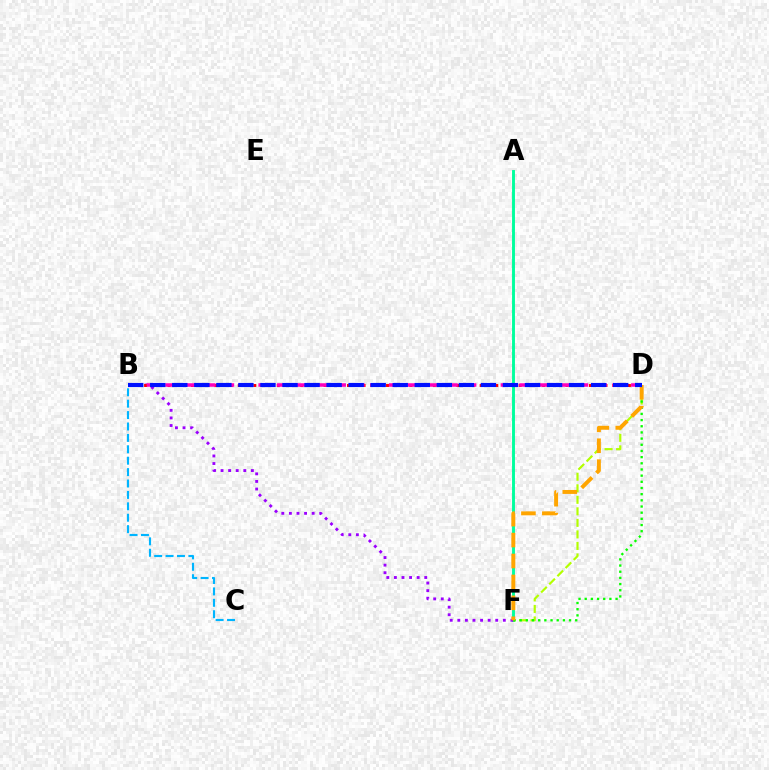{('A', 'F'): [{'color': '#00ff9d', 'line_style': 'solid', 'thickness': 2.09}], ('B', 'F'): [{'color': '#9b00ff', 'line_style': 'dotted', 'thickness': 2.06}], ('D', 'F'): [{'color': '#b3ff00', 'line_style': 'dashed', 'thickness': 1.57}, {'color': '#08ff00', 'line_style': 'dotted', 'thickness': 1.68}, {'color': '#ffa500', 'line_style': 'dashed', 'thickness': 2.84}], ('B', 'C'): [{'color': '#00b5ff', 'line_style': 'dashed', 'thickness': 1.55}], ('B', 'D'): [{'color': '#ff0000', 'line_style': 'dotted', 'thickness': 2.12}, {'color': '#ff00bd', 'line_style': 'dashed', 'thickness': 2.53}, {'color': '#0010ff', 'line_style': 'dashed', 'thickness': 2.99}]}